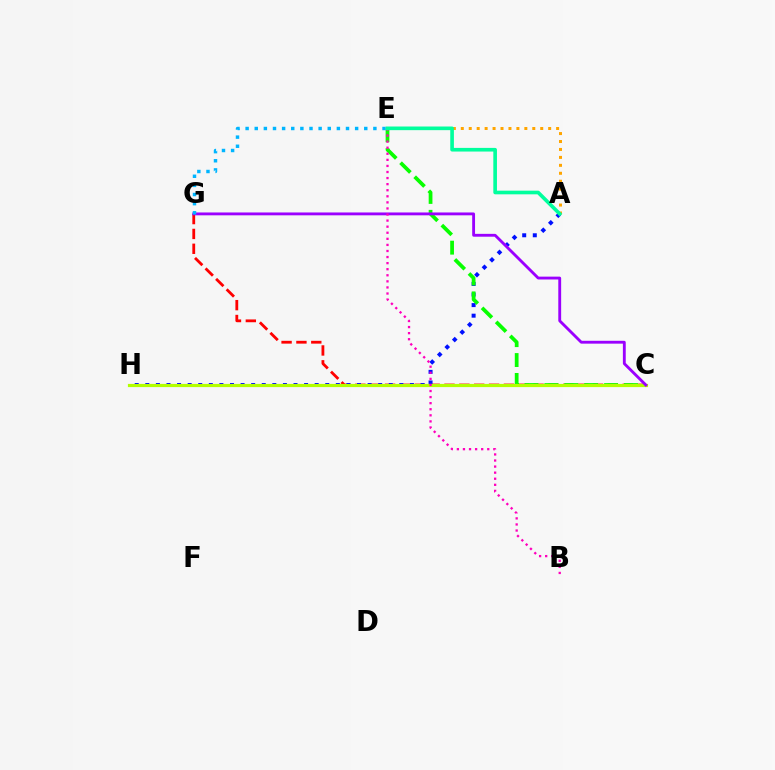{('C', 'G'): [{'color': '#ff0000', 'line_style': 'dashed', 'thickness': 2.02}, {'color': '#9b00ff', 'line_style': 'solid', 'thickness': 2.05}], ('A', 'H'): [{'color': '#0010ff', 'line_style': 'dotted', 'thickness': 2.88}], ('A', 'E'): [{'color': '#ffa500', 'line_style': 'dotted', 'thickness': 2.16}, {'color': '#00ff9d', 'line_style': 'solid', 'thickness': 2.63}], ('C', 'E'): [{'color': '#08ff00', 'line_style': 'dashed', 'thickness': 2.7}], ('C', 'H'): [{'color': '#b3ff00', 'line_style': 'solid', 'thickness': 2.29}], ('E', 'G'): [{'color': '#00b5ff', 'line_style': 'dotted', 'thickness': 2.48}], ('B', 'E'): [{'color': '#ff00bd', 'line_style': 'dotted', 'thickness': 1.65}]}